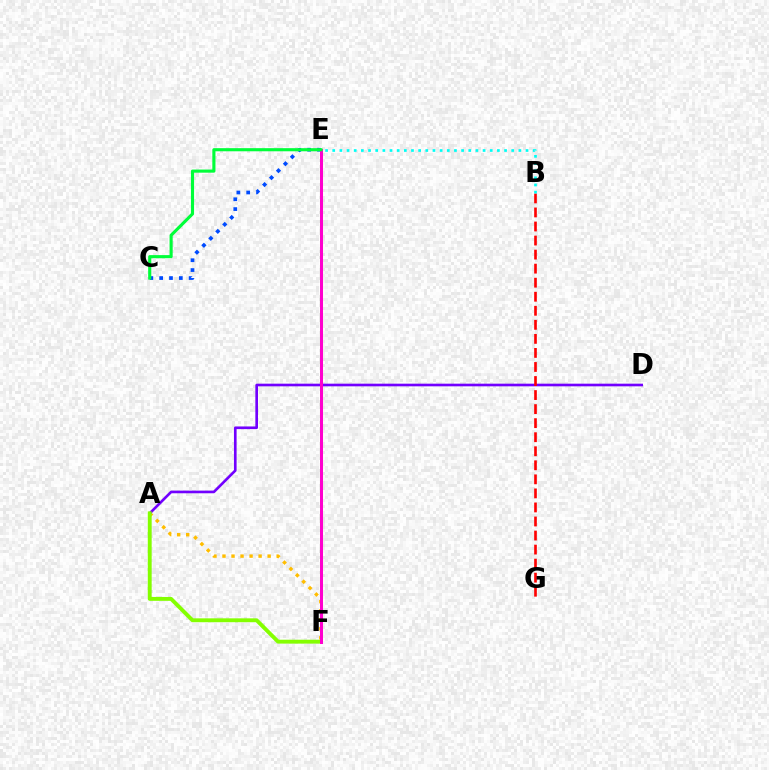{('C', 'E'): [{'color': '#004bff', 'line_style': 'dotted', 'thickness': 2.67}, {'color': '#00ff39', 'line_style': 'solid', 'thickness': 2.25}], ('A', 'F'): [{'color': '#ffbd00', 'line_style': 'dotted', 'thickness': 2.45}, {'color': '#84ff00', 'line_style': 'solid', 'thickness': 2.8}], ('A', 'D'): [{'color': '#7200ff', 'line_style': 'solid', 'thickness': 1.91}], ('B', 'G'): [{'color': '#ff0000', 'line_style': 'dashed', 'thickness': 1.91}], ('B', 'E'): [{'color': '#00fff6', 'line_style': 'dotted', 'thickness': 1.95}], ('E', 'F'): [{'color': '#ff00cf', 'line_style': 'solid', 'thickness': 2.17}]}